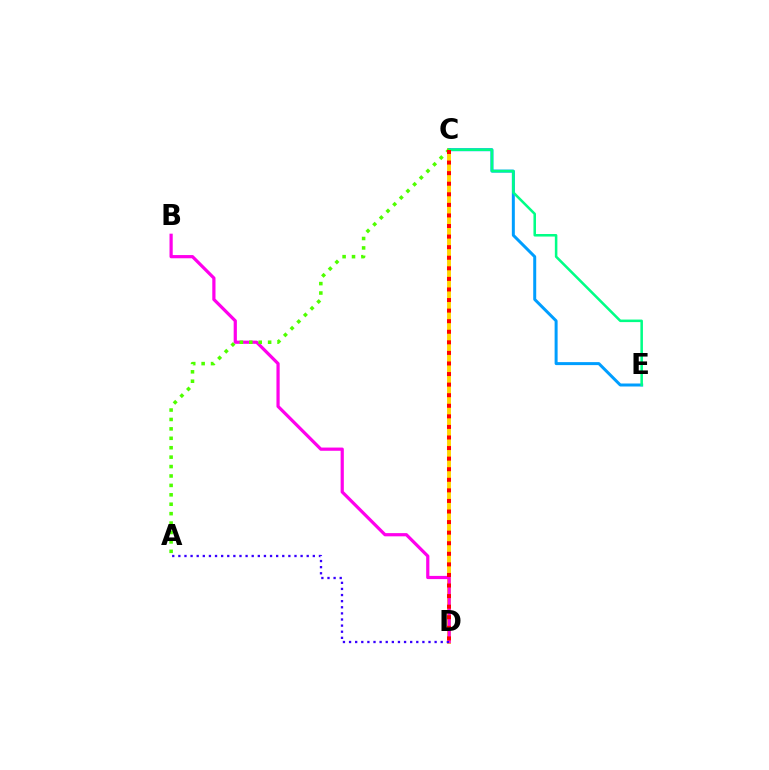{('C', 'D'): [{'color': '#ffd500', 'line_style': 'solid', 'thickness': 2.8}, {'color': '#ff0000', 'line_style': 'dotted', 'thickness': 2.87}], ('C', 'E'): [{'color': '#009eff', 'line_style': 'solid', 'thickness': 2.15}, {'color': '#00ff86', 'line_style': 'solid', 'thickness': 1.83}], ('B', 'D'): [{'color': '#ff00ed', 'line_style': 'solid', 'thickness': 2.31}], ('A', 'D'): [{'color': '#3700ff', 'line_style': 'dotted', 'thickness': 1.66}], ('A', 'C'): [{'color': '#4fff00', 'line_style': 'dotted', 'thickness': 2.56}]}